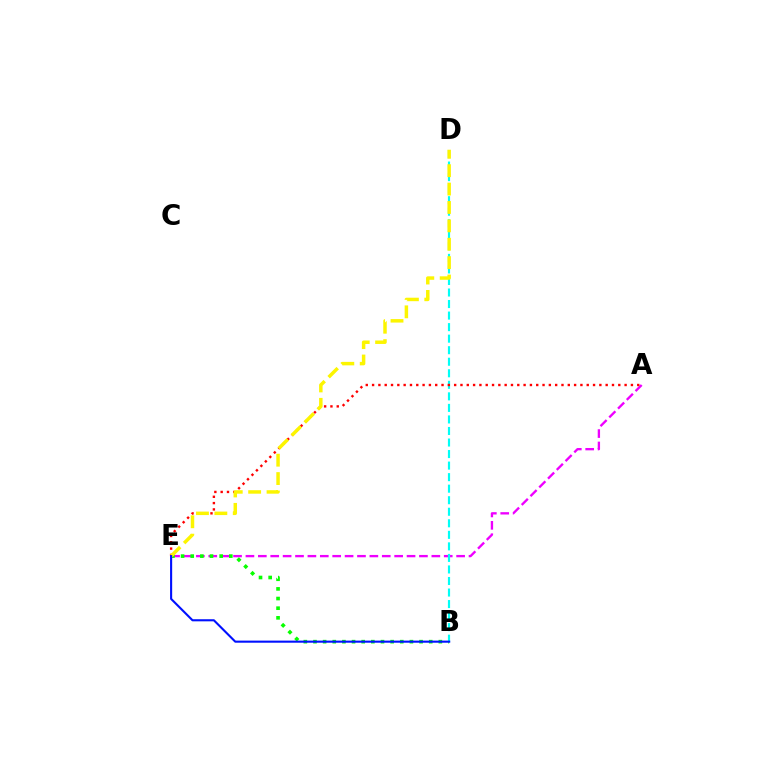{('A', 'E'): [{'color': '#ee00ff', 'line_style': 'dashed', 'thickness': 1.68}, {'color': '#ff0000', 'line_style': 'dotted', 'thickness': 1.72}], ('B', 'E'): [{'color': '#08ff00', 'line_style': 'dotted', 'thickness': 2.62}, {'color': '#0010ff', 'line_style': 'solid', 'thickness': 1.52}], ('B', 'D'): [{'color': '#00fff6', 'line_style': 'dashed', 'thickness': 1.57}], ('D', 'E'): [{'color': '#fcf500', 'line_style': 'dashed', 'thickness': 2.5}]}